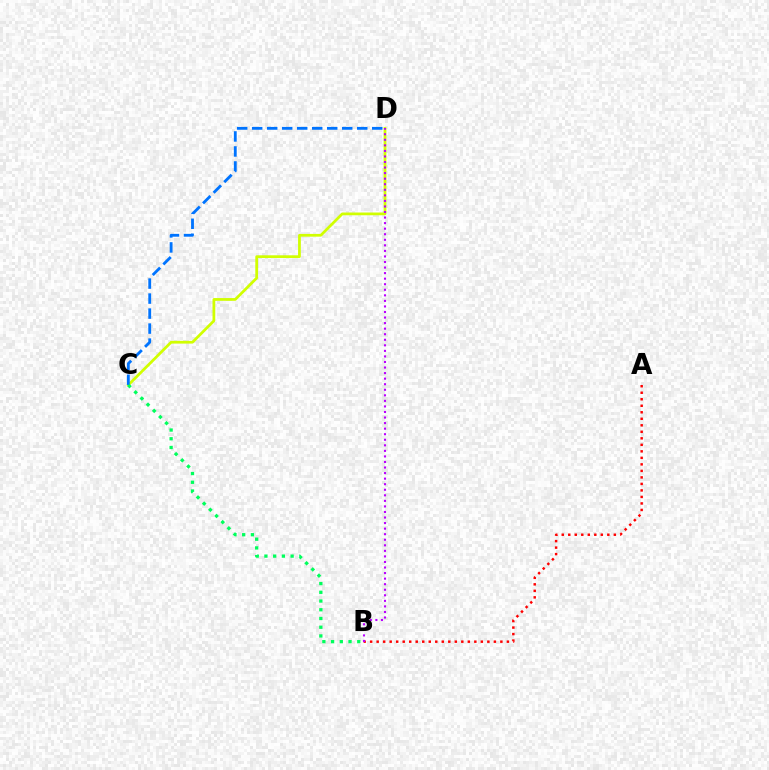{('C', 'D'): [{'color': '#d1ff00', 'line_style': 'solid', 'thickness': 1.98}, {'color': '#0074ff', 'line_style': 'dashed', 'thickness': 2.04}], ('A', 'B'): [{'color': '#ff0000', 'line_style': 'dotted', 'thickness': 1.77}], ('B', 'C'): [{'color': '#00ff5c', 'line_style': 'dotted', 'thickness': 2.37}], ('B', 'D'): [{'color': '#b900ff', 'line_style': 'dotted', 'thickness': 1.51}]}